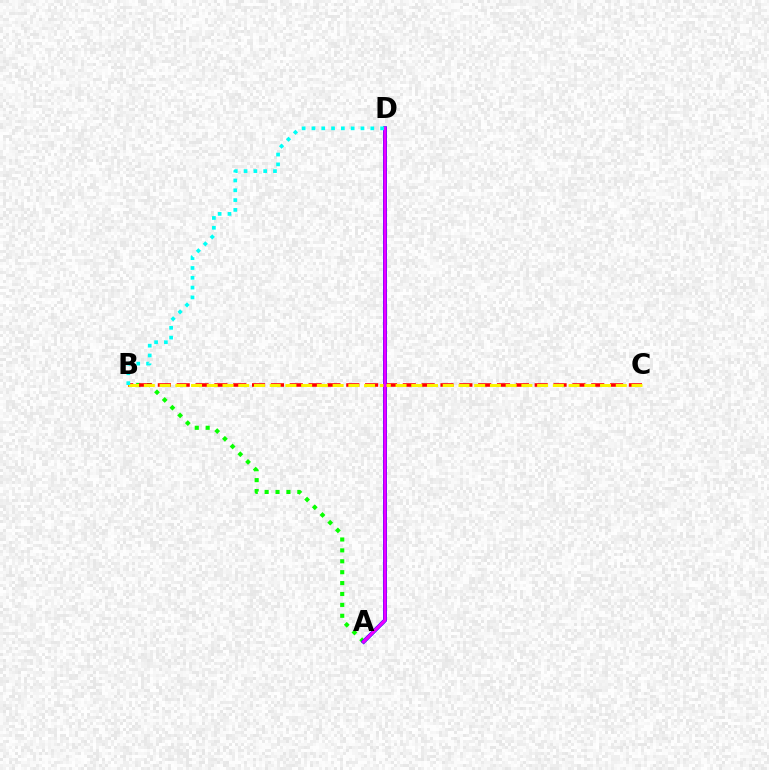{('A', 'B'): [{'color': '#08ff00', 'line_style': 'dotted', 'thickness': 2.96}], ('B', 'C'): [{'color': '#ff0000', 'line_style': 'dashed', 'thickness': 2.56}, {'color': '#fcf500', 'line_style': 'dashed', 'thickness': 2.14}], ('A', 'D'): [{'color': '#0010ff', 'line_style': 'solid', 'thickness': 2.86}, {'color': '#ee00ff', 'line_style': 'solid', 'thickness': 2.31}], ('B', 'D'): [{'color': '#00fff6', 'line_style': 'dotted', 'thickness': 2.67}]}